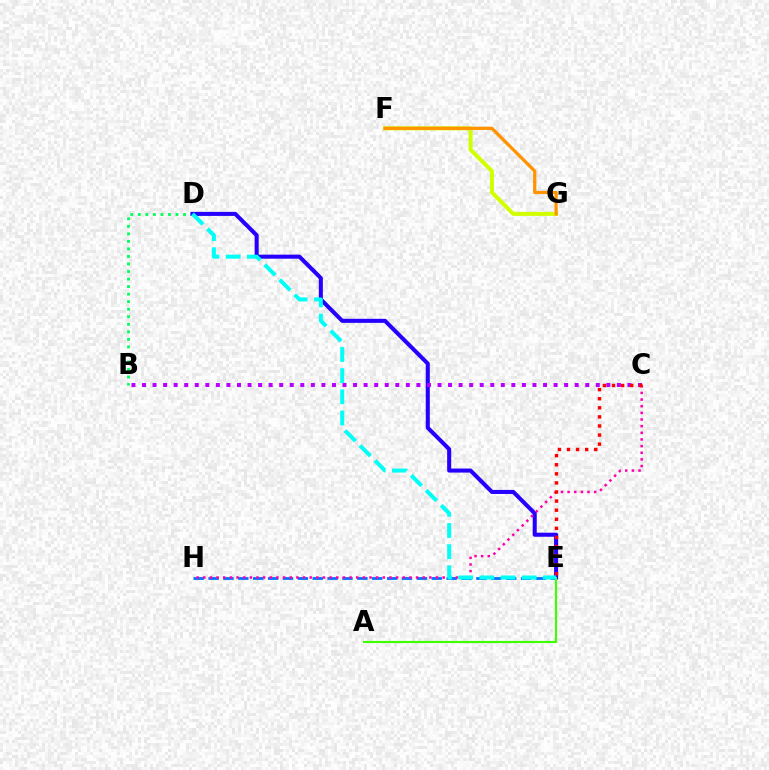{('E', 'H'): [{'color': '#0074ff', 'line_style': 'dashed', 'thickness': 2.02}], ('B', 'D'): [{'color': '#00ff5c', 'line_style': 'dotted', 'thickness': 2.05}], ('D', 'E'): [{'color': '#2500ff', 'line_style': 'solid', 'thickness': 2.92}, {'color': '#00fff6', 'line_style': 'dashed', 'thickness': 2.88}], ('C', 'H'): [{'color': '#ff00ac', 'line_style': 'dotted', 'thickness': 1.81}], ('A', 'E'): [{'color': '#3dff00', 'line_style': 'solid', 'thickness': 1.54}], ('B', 'C'): [{'color': '#b900ff', 'line_style': 'dotted', 'thickness': 2.87}], ('F', 'G'): [{'color': '#d1ff00', 'line_style': 'solid', 'thickness': 2.89}, {'color': '#ff9400', 'line_style': 'solid', 'thickness': 2.34}], ('C', 'E'): [{'color': '#ff0000', 'line_style': 'dotted', 'thickness': 2.47}]}